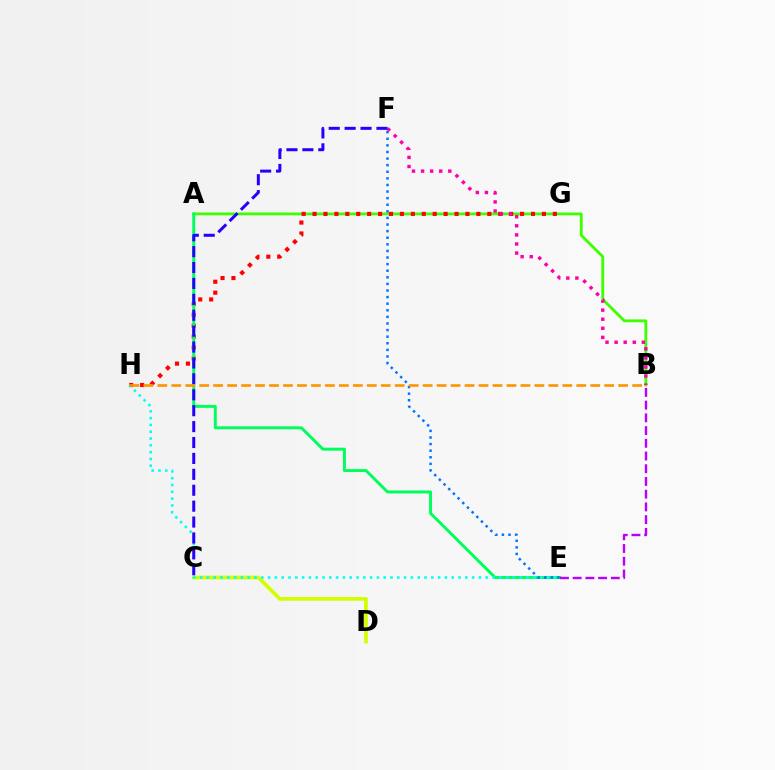{('A', 'B'): [{'color': '#3dff00', 'line_style': 'solid', 'thickness': 2.03}], ('G', 'H'): [{'color': '#ff0000', 'line_style': 'dotted', 'thickness': 2.97}], ('C', 'D'): [{'color': '#d1ff00', 'line_style': 'solid', 'thickness': 2.64}], ('B', 'F'): [{'color': '#ff00ac', 'line_style': 'dotted', 'thickness': 2.47}], ('A', 'E'): [{'color': '#00ff5c', 'line_style': 'solid', 'thickness': 2.13}], ('E', 'H'): [{'color': '#00fff6', 'line_style': 'dotted', 'thickness': 1.85}], ('E', 'F'): [{'color': '#0074ff', 'line_style': 'dotted', 'thickness': 1.79}], ('B', 'E'): [{'color': '#b900ff', 'line_style': 'dashed', 'thickness': 1.73}], ('C', 'F'): [{'color': '#2500ff', 'line_style': 'dashed', 'thickness': 2.16}], ('B', 'H'): [{'color': '#ff9400', 'line_style': 'dashed', 'thickness': 1.9}]}